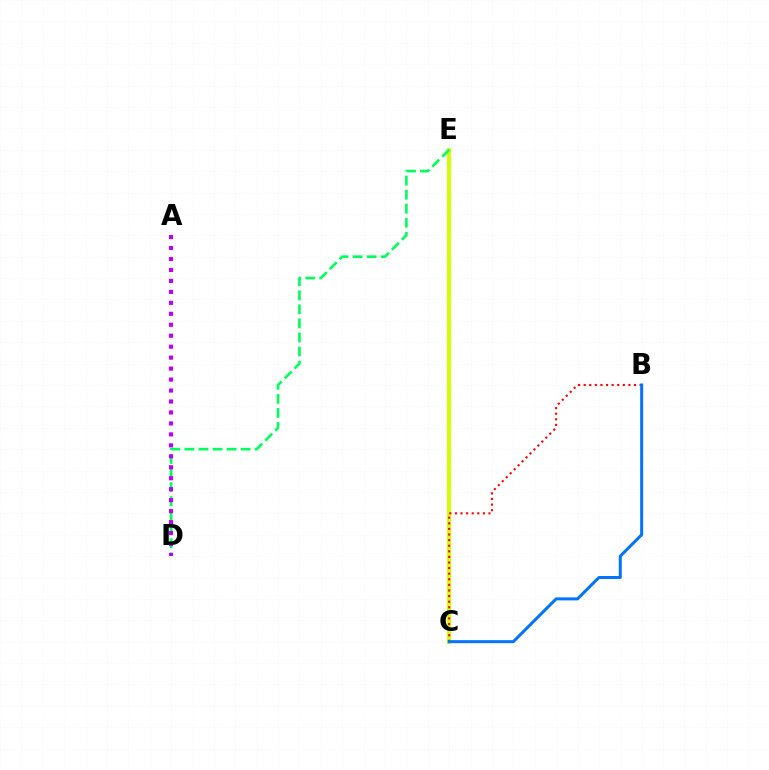{('C', 'E'): [{'color': '#d1ff00', 'line_style': 'solid', 'thickness': 2.9}], ('B', 'C'): [{'color': '#ff0000', 'line_style': 'dotted', 'thickness': 1.52}, {'color': '#0074ff', 'line_style': 'solid', 'thickness': 2.16}], ('D', 'E'): [{'color': '#00ff5c', 'line_style': 'dashed', 'thickness': 1.91}], ('A', 'D'): [{'color': '#b900ff', 'line_style': 'dotted', 'thickness': 2.98}]}